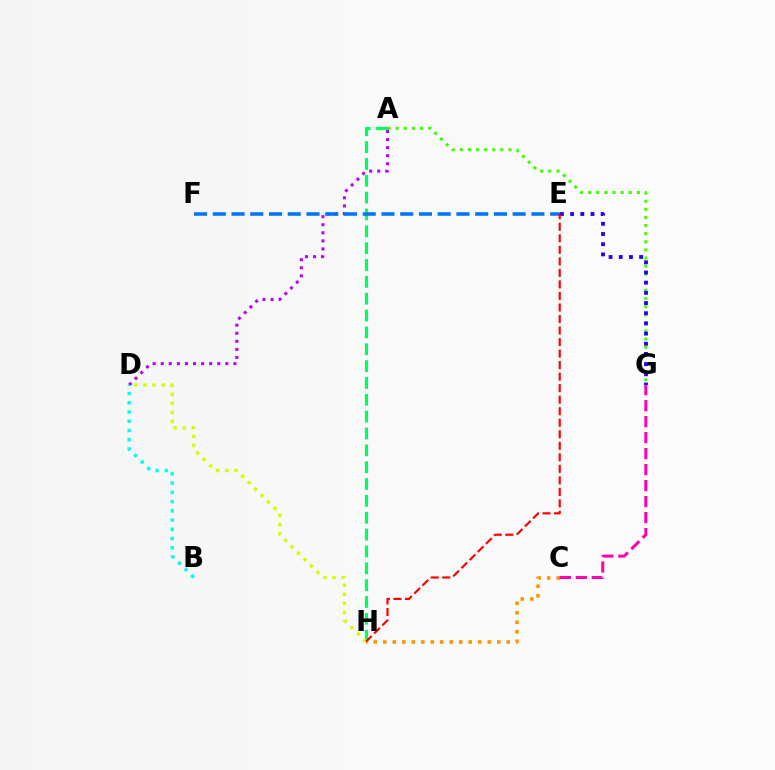{('A', 'H'): [{'color': '#00ff5c', 'line_style': 'dashed', 'thickness': 2.29}], ('A', 'G'): [{'color': '#3dff00', 'line_style': 'dotted', 'thickness': 2.2}], ('D', 'H'): [{'color': '#d1ff00', 'line_style': 'dotted', 'thickness': 2.47}], ('C', 'H'): [{'color': '#ff9400', 'line_style': 'dotted', 'thickness': 2.58}], ('C', 'G'): [{'color': '#ff00ac', 'line_style': 'dashed', 'thickness': 2.17}], ('A', 'D'): [{'color': '#b900ff', 'line_style': 'dotted', 'thickness': 2.19}], ('E', 'G'): [{'color': '#2500ff', 'line_style': 'dotted', 'thickness': 2.77}], ('B', 'D'): [{'color': '#00fff6', 'line_style': 'dotted', 'thickness': 2.51}], ('E', 'F'): [{'color': '#0074ff', 'line_style': 'dashed', 'thickness': 2.55}], ('E', 'H'): [{'color': '#ff0000', 'line_style': 'dashed', 'thickness': 1.57}]}